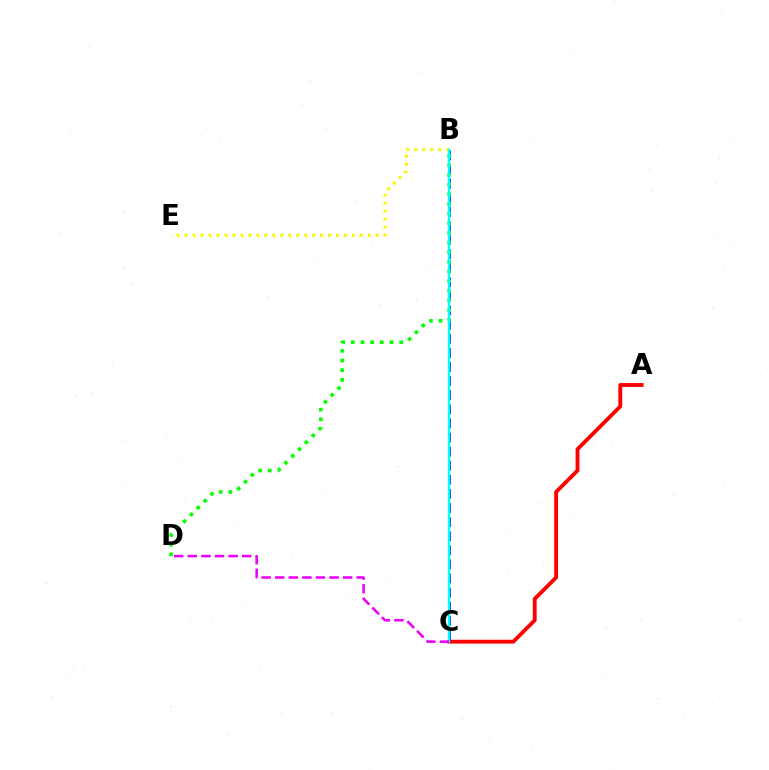{('A', 'C'): [{'color': '#ff0000', 'line_style': 'solid', 'thickness': 2.77}], ('B', 'E'): [{'color': '#fcf500', 'line_style': 'dotted', 'thickness': 2.16}], ('B', 'C'): [{'color': '#0010ff', 'line_style': 'dashed', 'thickness': 1.92}, {'color': '#00fff6', 'line_style': 'solid', 'thickness': 1.66}], ('B', 'D'): [{'color': '#08ff00', 'line_style': 'dotted', 'thickness': 2.62}], ('C', 'D'): [{'color': '#ee00ff', 'line_style': 'dashed', 'thickness': 1.85}]}